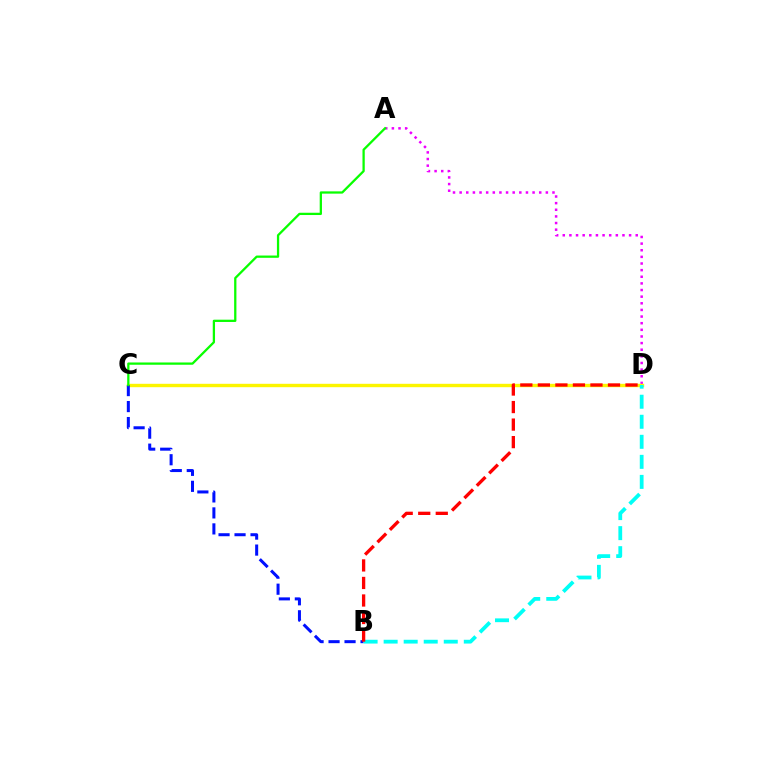{('A', 'D'): [{'color': '#ee00ff', 'line_style': 'dotted', 'thickness': 1.8}], ('C', 'D'): [{'color': '#fcf500', 'line_style': 'solid', 'thickness': 2.45}], ('B', 'C'): [{'color': '#0010ff', 'line_style': 'dashed', 'thickness': 2.17}], ('B', 'D'): [{'color': '#00fff6', 'line_style': 'dashed', 'thickness': 2.72}, {'color': '#ff0000', 'line_style': 'dashed', 'thickness': 2.38}], ('A', 'C'): [{'color': '#08ff00', 'line_style': 'solid', 'thickness': 1.64}]}